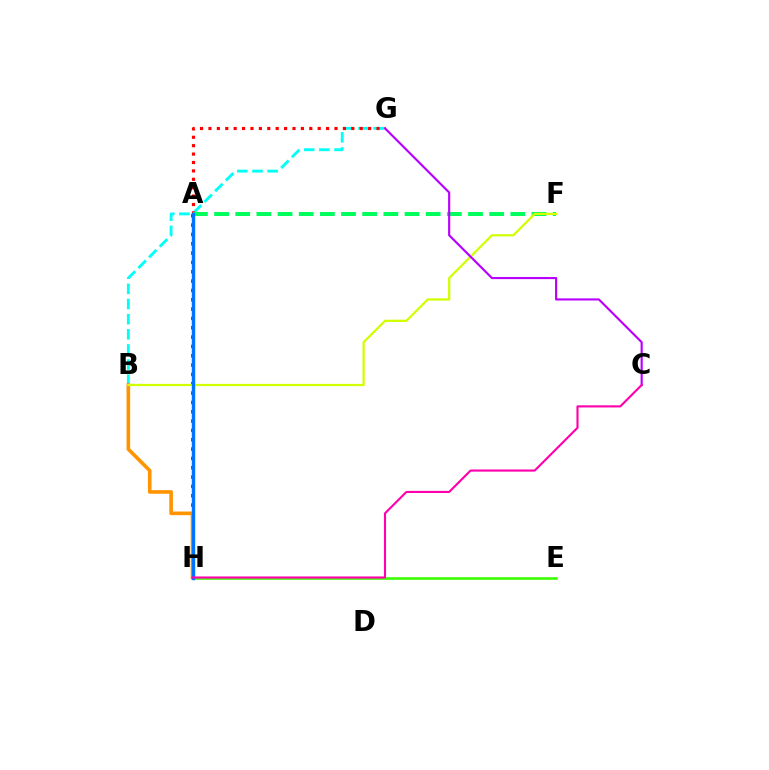{('A', 'H'): [{'color': '#2500ff', 'line_style': 'dotted', 'thickness': 2.54}, {'color': '#0074ff', 'line_style': 'solid', 'thickness': 2.46}], ('B', 'G'): [{'color': '#00fff6', 'line_style': 'dashed', 'thickness': 2.06}], ('E', 'H'): [{'color': '#3dff00', 'line_style': 'solid', 'thickness': 1.89}], ('B', 'H'): [{'color': '#ff9400', 'line_style': 'solid', 'thickness': 2.61}], ('A', 'G'): [{'color': '#ff0000', 'line_style': 'dotted', 'thickness': 2.28}], ('A', 'F'): [{'color': '#00ff5c', 'line_style': 'dashed', 'thickness': 2.87}], ('B', 'F'): [{'color': '#d1ff00', 'line_style': 'solid', 'thickness': 1.62}], ('C', 'G'): [{'color': '#b900ff', 'line_style': 'solid', 'thickness': 1.55}], ('C', 'H'): [{'color': '#ff00ac', 'line_style': 'solid', 'thickness': 1.53}]}